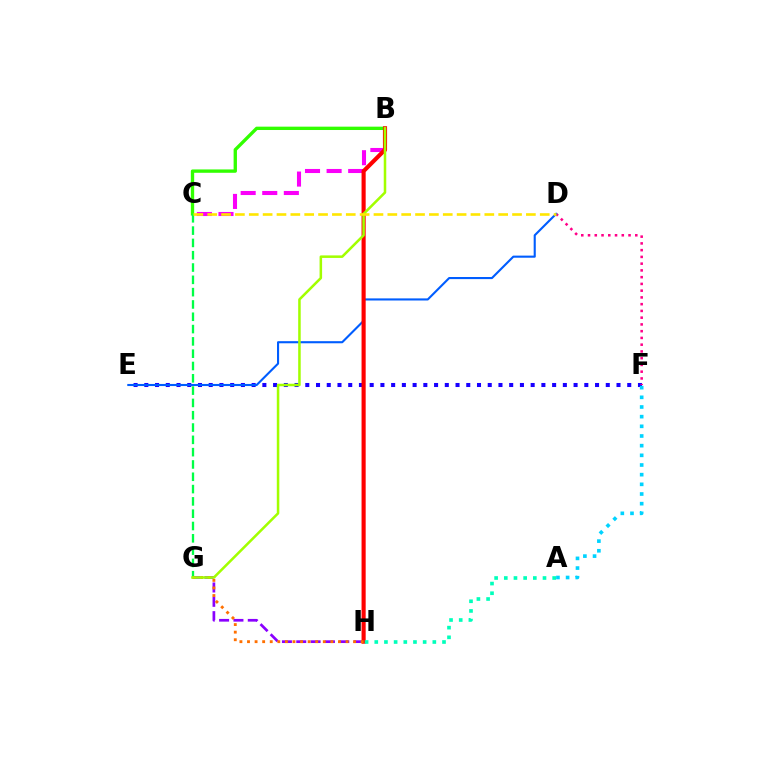{('E', 'F'): [{'color': '#1900ff', 'line_style': 'dotted', 'thickness': 2.92}], ('B', 'C'): [{'color': '#fa00f9', 'line_style': 'dashed', 'thickness': 2.93}, {'color': '#31ff00', 'line_style': 'solid', 'thickness': 2.41}], ('G', 'H'): [{'color': '#8a00ff', 'line_style': 'dashed', 'thickness': 1.95}, {'color': '#ff7000', 'line_style': 'dotted', 'thickness': 2.06}], ('D', 'F'): [{'color': '#ff0088', 'line_style': 'dotted', 'thickness': 1.83}], ('D', 'E'): [{'color': '#005dff', 'line_style': 'solid', 'thickness': 1.52}], ('C', 'G'): [{'color': '#00ff45', 'line_style': 'dashed', 'thickness': 1.67}], ('B', 'H'): [{'color': '#ff0000', 'line_style': 'solid', 'thickness': 2.97}], ('A', 'F'): [{'color': '#00d3ff', 'line_style': 'dotted', 'thickness': 2.63}], ('B', 'G'): [{'color': '#a2ff00', 'line_style': 'solid', 'thickness': 1.82}], ('C', 'D'): [{'color': '#ffe600', 'line_style': 'dashed', 'thickness': 1.88}], ('A', 'H'): [{'color': '#00ffbb', 'line_style': 'dotted', 'thickness': 2.63}]}